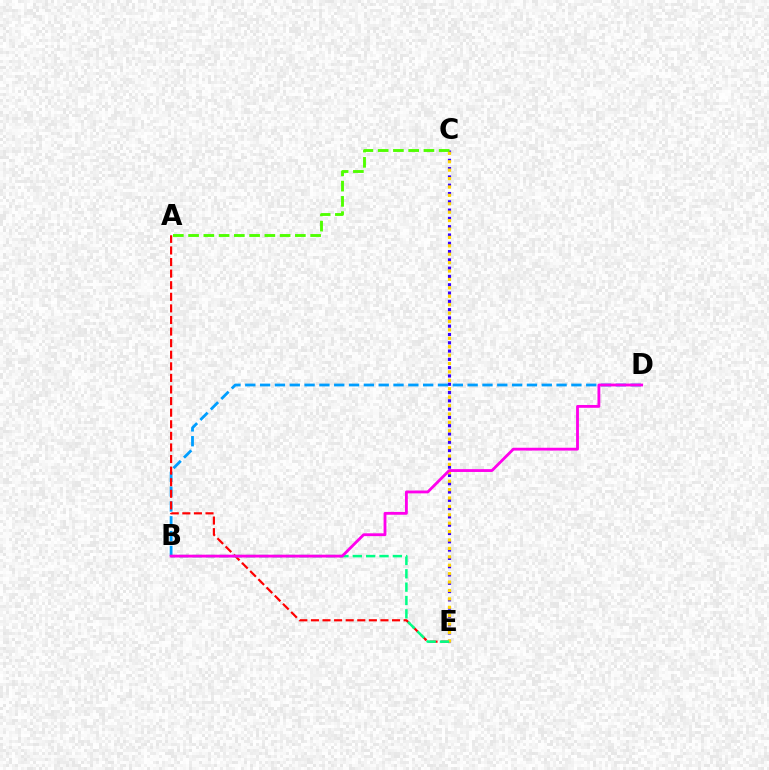{('C', 'E'): [{'color': '#3700ff', 'line_style': 'dotted', 'thickness': 2.25}, {'color': '#ffd500', 'line_style': 'dotted', 'thickness': 2.28}], ('B', 'D'): [{'color': '#009eff', 'line_style': 'dashed', 'thickness': 2.01}, {'color': '#ff00ed', 'line_style': 'solid', 'thickness': 2.04}], ('A', 'C'): [{'color': '#4fff00', 'line_style': 'dashed', 'thickness': 2.07}], ('A', 'E'): [{'color': '#ff0000', 'line_style': 'dashed', 'thickness': 1.57}], ('B', 'E'): [{'color': '#00ff86', 'line_style': 'dashed', 'thickness': 1.81}]}